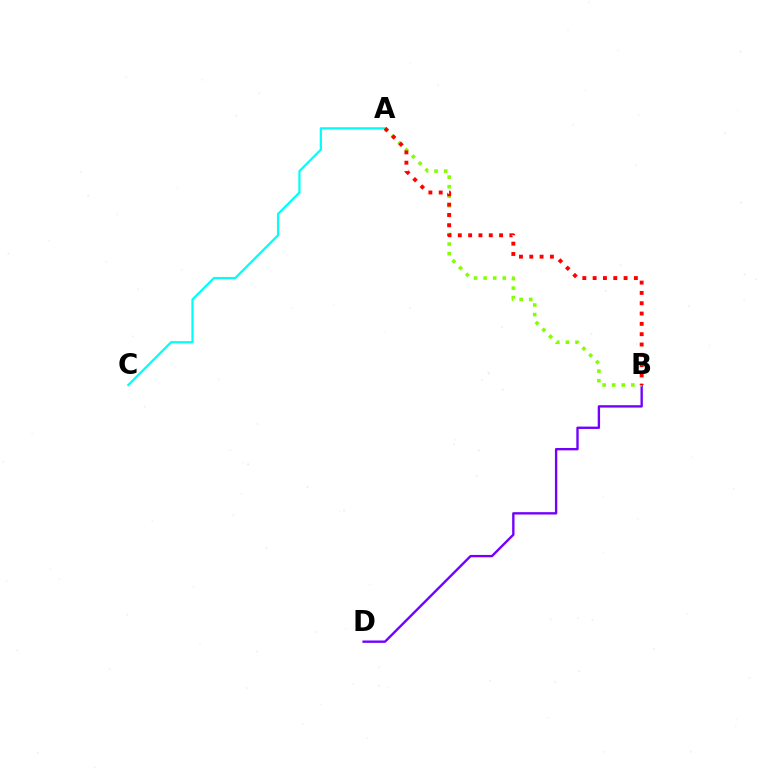{('B', 'D'): [{'color': '#7200ff', 'line_style': 'solid', 'thickness': 1.7}], ('A', 'C'): [{'color': '#00fff6', 'line_style': 'solid', 'thickness': 1.6}], ('A', 'B'): [{'color': '#84ff00', 'line_style': 'dotted', 'thickness': 2.6}, {'color': '#ff0000', 'line_style': 'dotted', 'thickness': 2.8}]}